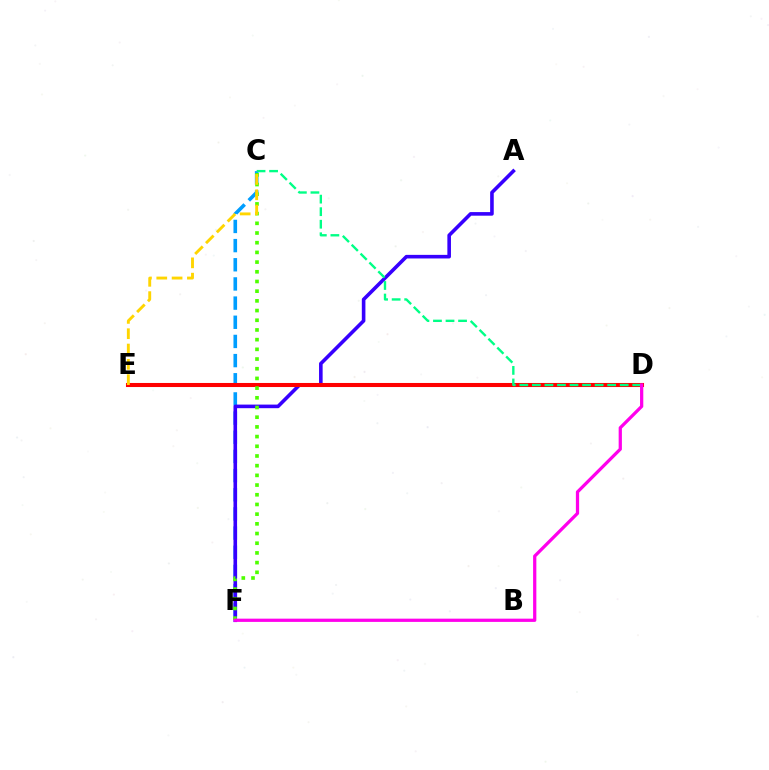{('C', 'F'): [{'color': '#009eff', 'line_style': 'dashed', 'thickness': 2.6}, {'color': '#4fff00', 'line_style': 'dotted', 'thickness': 2.63}], ('A', 'F'): [{'color': '#3700ff', 'line_style': 'solid', 'thickness': 2.59}], ('D', 'E'): [{'color': '#ff0000', 'line_style': 'solid', 'thickness': 2.92}], ('C', 'E'): [{'color': '#ffd500', 'line_style': 'dashed', 'thickness': 2.08}], ('C', 'D'): [{'color': '#00ff86', 'line_style': 'dashed', 'thickness': 1.7}], ('D', 'F'): [{'color': '#ff00ed', 'line_style': 'solid', 'thickness': 2.34}]}